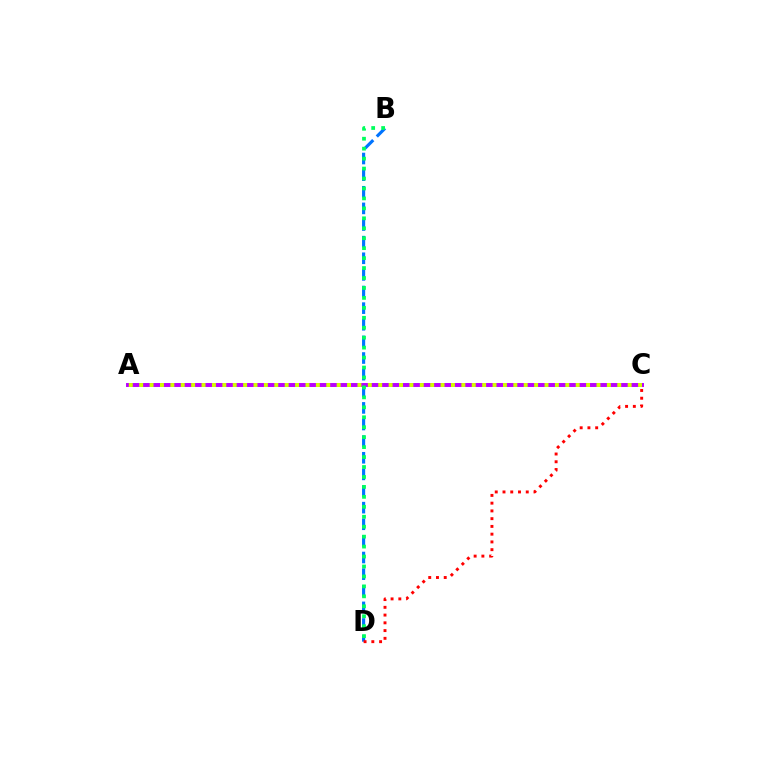{('B', 'D'): [{'color': '#0074ff', 'line_style': 'dashed', 'thickness': 2.26}, {'color': '#00ff5c', 'line_style': 'dotted', 'thickness': 2.7}], ('A', 'C'): [{'color': '#b900ff', 'line_style': 'solid', 'thickness': 2.84}, {'color': '#d1ff00', 'line_style': 'dotted', 'thickness': 2.82}], ('C', 'D'): [{'color': '#ff0000', 'line_style': 'dotted', 'thickness': 2.11}]}